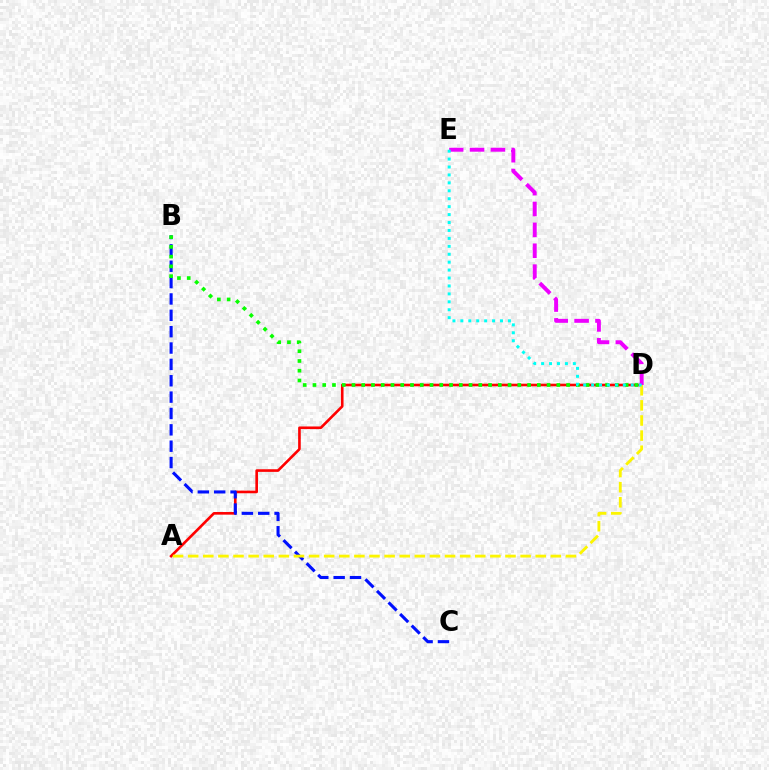{('A', 'D'): [{'color': '#ff0000', 'line_style': 'solid', 'thickness': 1.89}, {'color': '#fcf500', 'line_style': 'dashed', 'thickness': 2.05}], ('B', 'C'): [{'color': '#0010ff', 'line_style': 'dashed', 'thickness': 2.22}], ('B', 'D'): [{'color': '#08ff00', 'line_style': 'dotted', 'thickness': 2.65}], ('D', 'E'): [{'color': '#ee00ff', 'line_style': 'dashed', 'thickness': 2.84}, {'color': '#00fff6', 'line_style': 'dotted', 'thickness': 2.15}]}